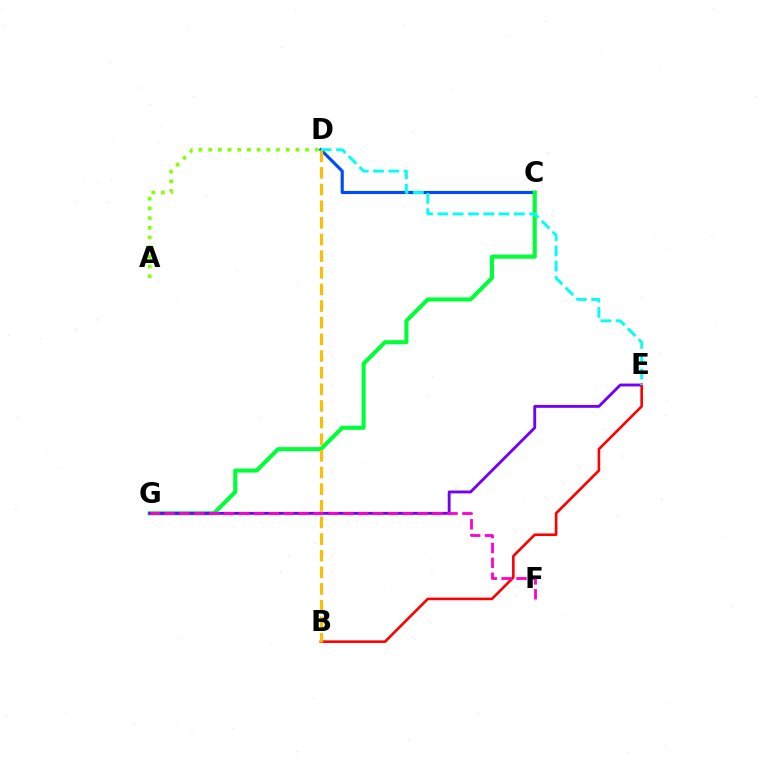{('C', 'D'): [{'color': '#004bff', 'line_style': 'solid', 'thickness': 2.25}], ('C', 'G'): [{'color': '#00ff39', 'line_style': 'solid', 'thickness': 2.94}], ('E', 'G'): [{'color': '#7200ff', 'line_style': 'solid', 'thickness': 2.06}], ('B', 'E'): [{'color': '#ff0000', 'line_style': 'solid', 'thickness': 1.88}], ('D', 'E'): [{'color': '#00fff6', 'line_style': 'dashed', 'thickness': 2.08}], ('A', 'D'): [{'color': '#84ff00', 'line_style': 'dotted', 'thickness': 2.63}], ('F', 'G'): [{'color': '#ff00cf', 'line_style': 'dashed', 'thickness': 2.02}], ('B', 'D'): [{'color': '#ffbd00', 'line_style': 'dashed', 'thickness': 2.26}]}